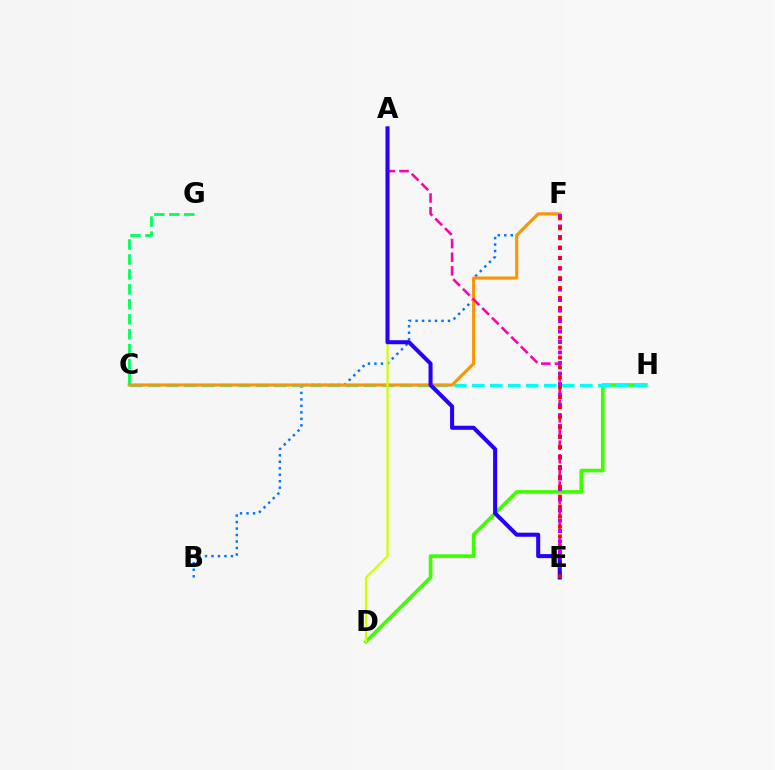{('D', 'H'): [{'color': '#3dff00', 'line_style': 'solid', 'thickness': 2.62}], ('B', 'F'): [{'color': '#0074ff', 'line_style': 'dotted', 'thickness': 1.76}], ('C', 'H'): [{'color': '#00fff6', 'line_style': 'dashed', 'thickness': 2.44}], ('C', 'F'): [{'color': '#ff9400', 'line_style': 'solid', 'thickness': 2.23}], ('A', 'D'): [{'color': '#d1ff00', 'line_style': 'solid', 'thickness': 1.62}], ('A', 'E'): [{'color': '#ff00ac', 'line_style': 'dashed', 'thickness': 1.85}, {'color': '#2500ff', 'line_style': 'solid', 'thickness': 2.91}], ('E', 'F'): [{'color': '#b900ff', 'line_style': 'dotted', 'thickness': 2.85}, {'color': '#ff0000', 'line_style': 'dotted', 'thickness': 2.7}], ('C', 'G'): [{'color': '#00ff5c', 'line_style': 'dashed', 'thickness': 2.03}]}